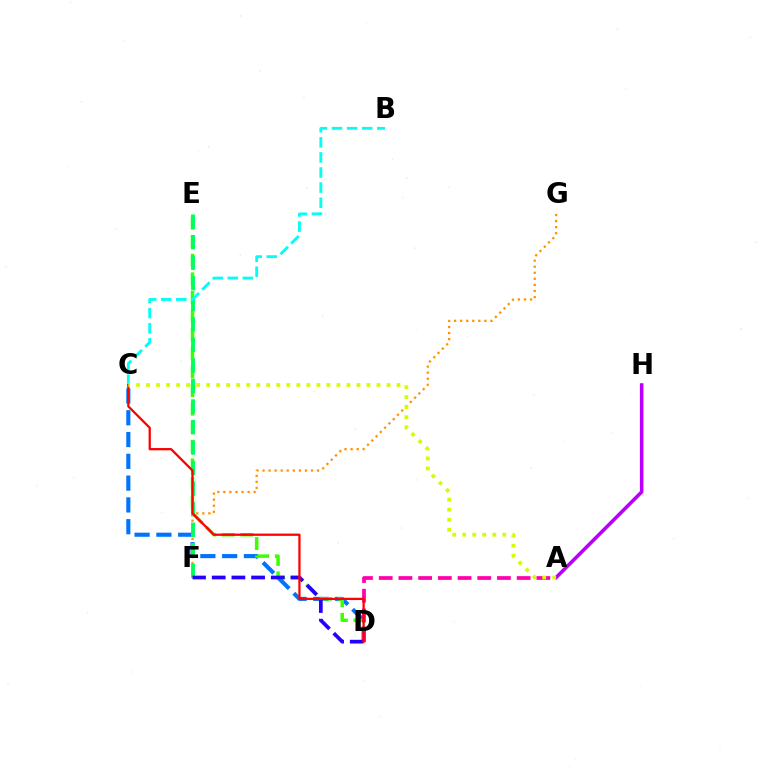{('A', 'H'): [{'color': '#b900ff', 'line_style': 'solid', 'thickness': 2.57}], ('F', 'G'): [{'color': '#ff9400', 'line_style': 'dotted', 'thickness': 1.65}], ('C', 'D'): [{'color': '#0074ff', 'line_style': 'dashed', 'thickness': 2.96}, {'color': '#ff0000', 'line_style': 'solid', 'thickness': 1.63}], ('D', 'E'): [{'color': '#3dff00', 'line_style': 'dashed', 'thickness': 2.53}], ('E', 'F'): [{'color': '#00ff5c', 'line_style': 'dashed', 'thickness': 2.79}], ('A', 'D'): [{'color': '#ff00ac', 'line_style': 'dashed', 'thickness': 2.68}], ('D', 'F'): [{'color': '#2500ff', 'line_style': 'dashed', 'thickness': 2.67}], ('B', 'C'): [{'color': '#00fff6', 'line_style': 'dashed', 'thickness': 2.05}], ('A', 'C'): [{'color': '#d1ff00', 'line_style': 'dotted', 'thickness': 2.72}]}